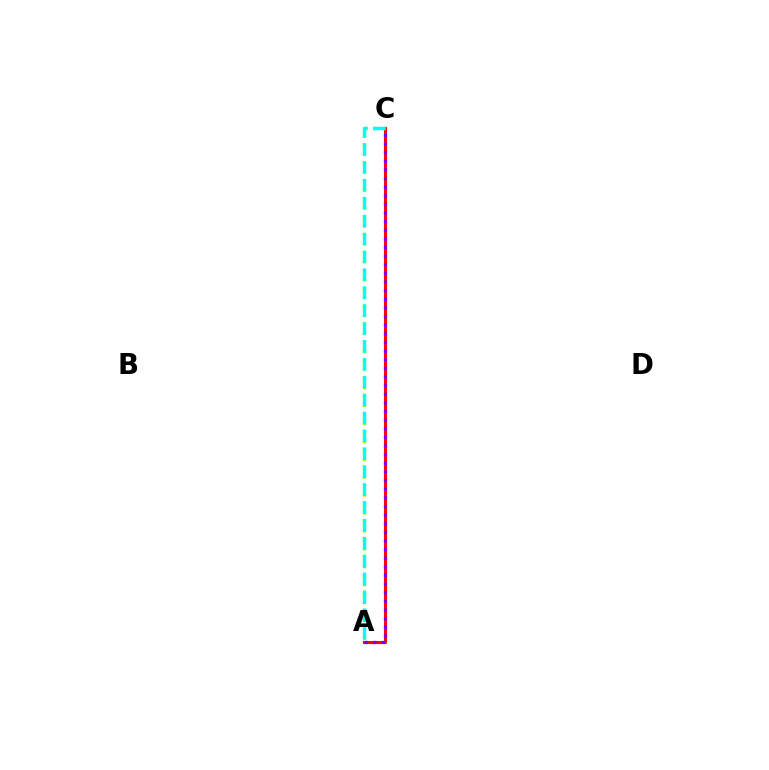{('A', 'C'): [{'color': '#ff0000', 'line_style': 'solid', 'thickness': 2.22}, {'color': '#84ff00', 'line_style': 'dotted', 'thickness': 2.44}, {'color': '#00fff6', 'line_style': 'dashed', 'thickness': 2.43}, {'color': '#7200ff', 'line_style': 'dotted', 'thickness': 2.34}]}